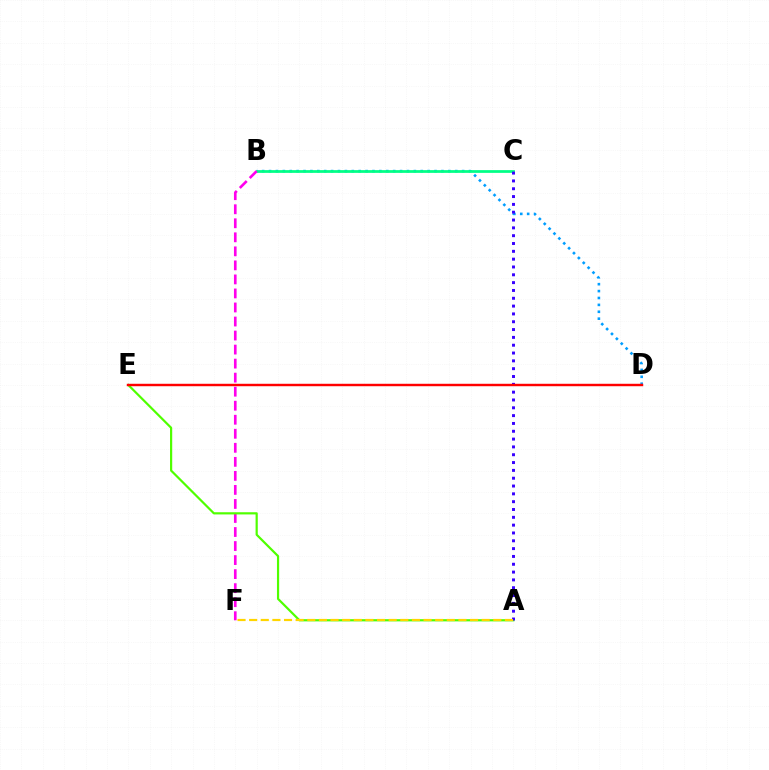{('B', 'D'): [{'color': '#009eff', 'line_style': 'dotted', 'thickness': 1.87}], ('B', 'C'): [{'color': '#00ff86', 'line_style': 'solid', 'thickness': 1.98}], ('B', 'F'): [{'color': '#ff00ed', 'line_style': 'dashed', 'thickness': 1.91}], ('A', 'E'): [{'color': '#4fff00', 'line_style': 'solid', 'thickness': 1.58}], ('A', 'C'): [{'color': '#3700ff', 'line_style': 'dotted', 'thickness': 2.13}], ('D', 'E'): [{'color': '#ff0000', 'line_style': 'solid', 'thickness': 1.75}], ('A', 'F'): [{'color': '#ffd500', 'line_style': 'dashed', 'thickness': 1.58}]}